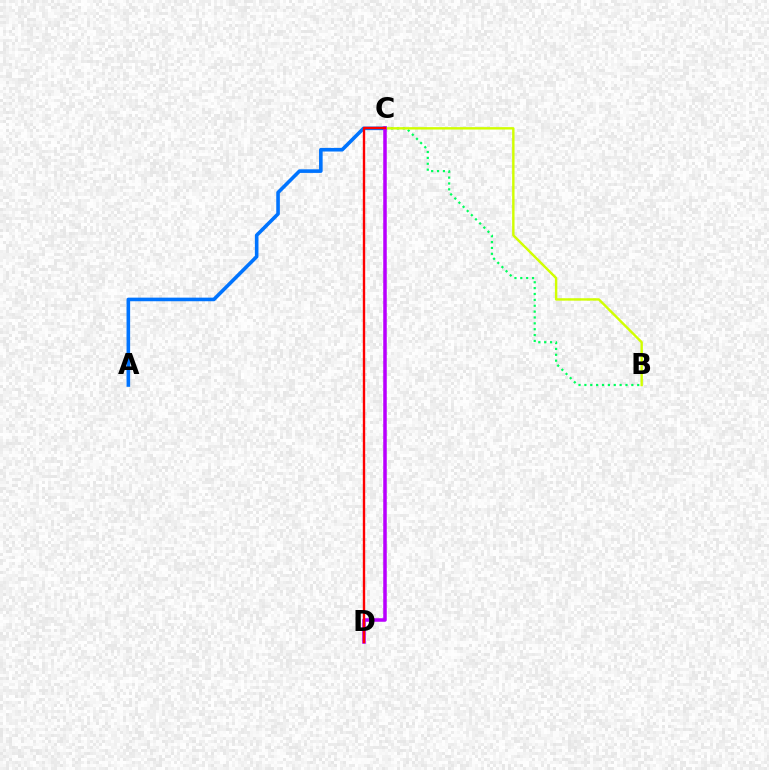{('A', 'C'): [{'color': '#0074ff', 'line_style': 'solid', 'thickness': 2.59}], ('B', 'C'): [{'color': '#00ff5c', 'line_style': 'dotted', 'thickness': 1.59}, {'color': '#d1ff00', 'line_style': 'solid', 'thickness': 1.73}], ('C', 'D'): [{'color': '#b900ff', 'line_style': 'solid', 'thickness': 2.54}, {'color': '#ff0000', 'line_style': 'solid', 'thickness': 1.71}]}